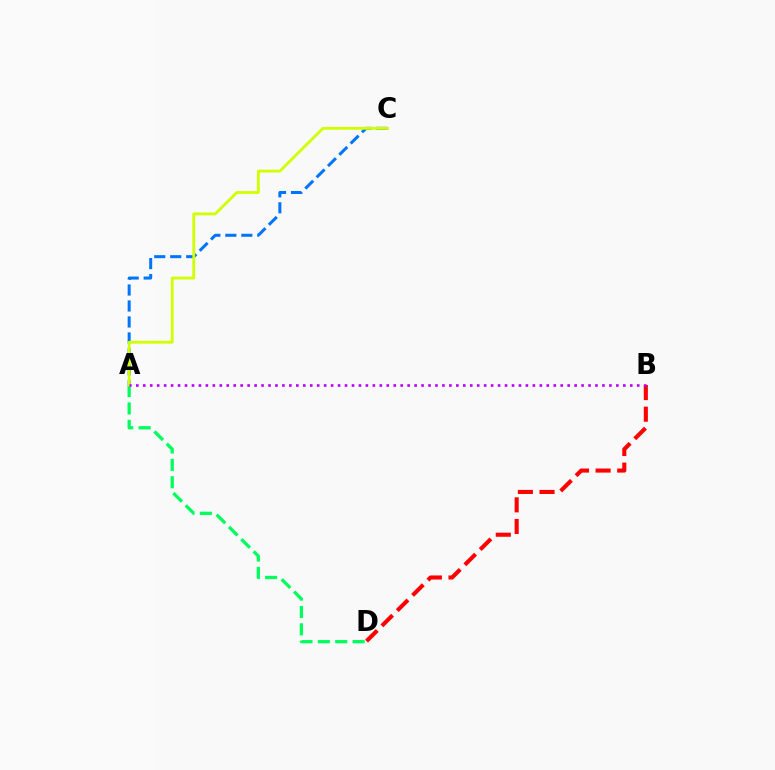{('B', 'D'): [{'color': '#ff0000', 'line_style': 'dashed', 'thickness': 2.94}], ('A', 'C'): [{'color': '#0074ff', 'line_style': 'dashed', 'thickness': 2.17}, {'color': '#d1ff00', 'line_style': 'solid', 'thickness': 2.04}], ('A', 'D'): [{'color': '#00ff5c', 'line_style': 'dashed', 'thickness': 2.36}], ('A', 'B'): [{'color': '#b900ff', 'line_style': 'dotted', 'thickness': 1.89}]}